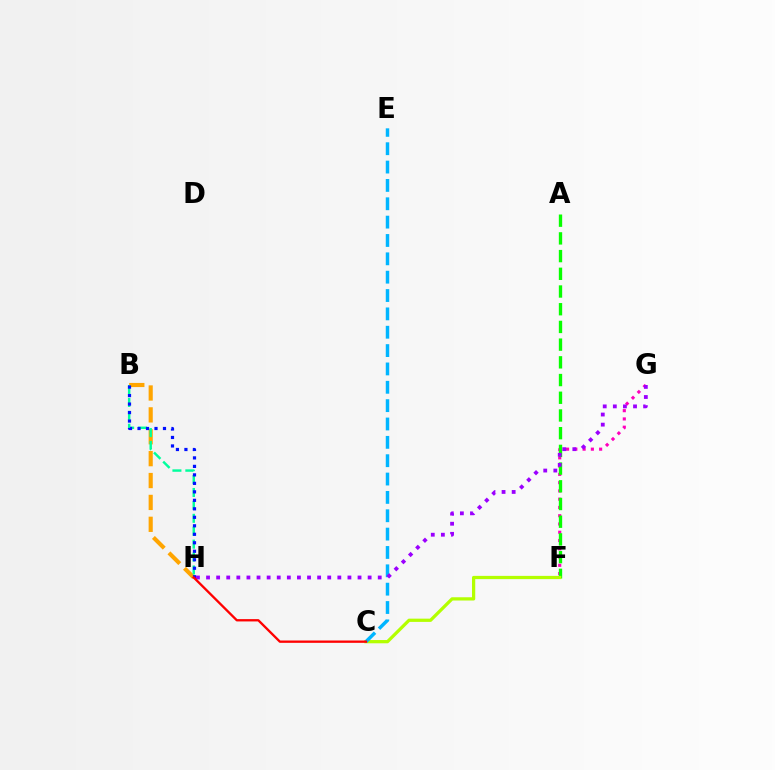{('F', 'G'): [{'color': '#ff00bd', 'line_style': 'dotted', 'thickness': 2.25}], ('A', 'F'): [{'color': '#08ff00', 'line_style': 'dashed', 'thickness': 2.41}], ('B', 'H'): [{'color': '#ffa500', 'line_style': 'dashed', 'thickness': 2.97}, {'color': '#00ff9d', 'line_style': 'dashed', 'thickness': 1.75}, {'color': '#0010ff', 'line_style': 'dotted', 'thickness': 2.31}], ('C', 'F'): [{'color': '#b3ff00', 'line_style': 'solid', 'thickness': 2.34}], ('C', 'E'): [{'color': '#00b5ff', 'line_style': 'dashed', 'thickness': 2.49}], ('G', 'H'): [{'color': '#9b00ff', 'line_style': 'dotted', 'thickness': 2.74}], ('C', 'H'): [{'color': '#ff0000', 'line_style': 'solid', 'thickness': 1.67}]}